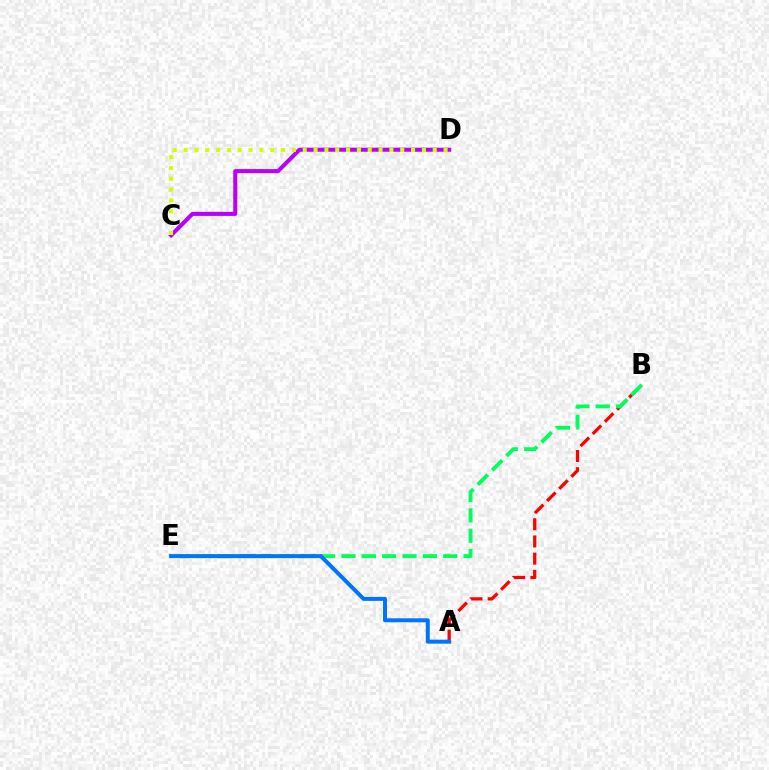{('A', 'B'): [{'color': '#ff0000', 'line_style': 'dashed', 'thickness': 2.34}], ('B', 'E'): [{'color': '#00ff5c', 'line_style': 'dashed', 'thickness': 2.77}], ('A', 'E'): [{'color': '#0074ff', 'line_style': 'solid', 'thickness': 2.86}], ('C', 'D'): [{'color': '#b900ff', 'line_style': 'solid', 'thickness': 2.92}, {'color': '#d1ff00', 'line_style': 'dotted', 'thickness': 2.94}]}